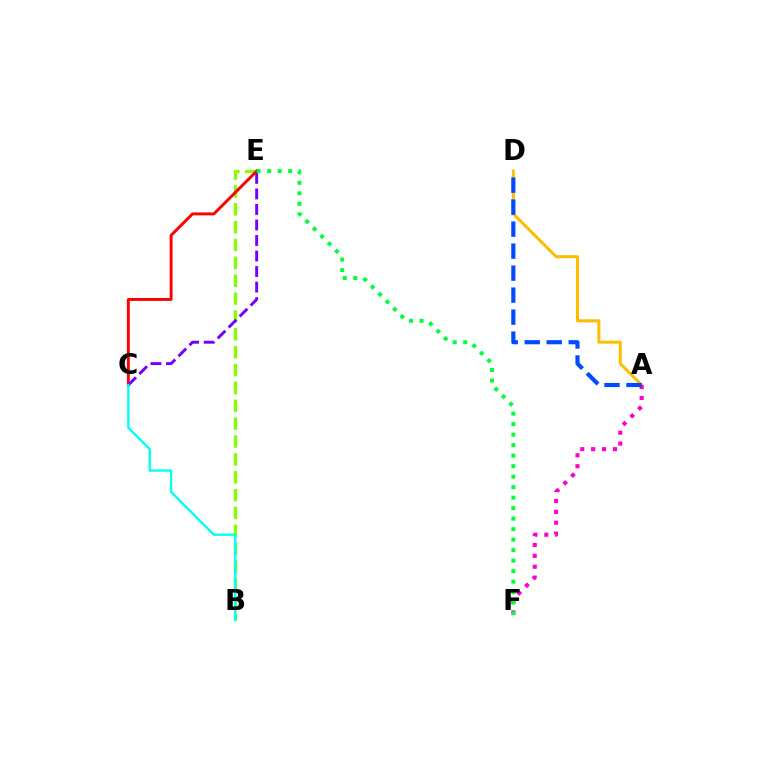{('B', 'E'): [{'color': '#84ff00', 'line_style': 'dashed', 'thickness': 2.43}], ('A', 'D'): [{'color': '#ffbd00', 'line_style': 'solid', 'thickness': 2.18}, {'color': '#004bff', 'line_style': 'dashed', 'thickness': 2.99}], ('C', 'E'): [{'color': '#ff0000', 'line_style': 'solid', 'thickness': 2.11}, {'color': '#7200ff', 'line_style': 'dashed', 'thickness': 2.11}], ('A', 'F'): [{'color': '#ff00cf', 'line_style': 'dotted', 'thickness': 2.96}], ('E', 'F'): [{'color': '#00ff39', 'line_style': 'dotted', 'thickness': 2.85}], ('B', 'C'): [{'color': '#00fff6', 'line_style': 'solid', 'thickness': 1.7}]}